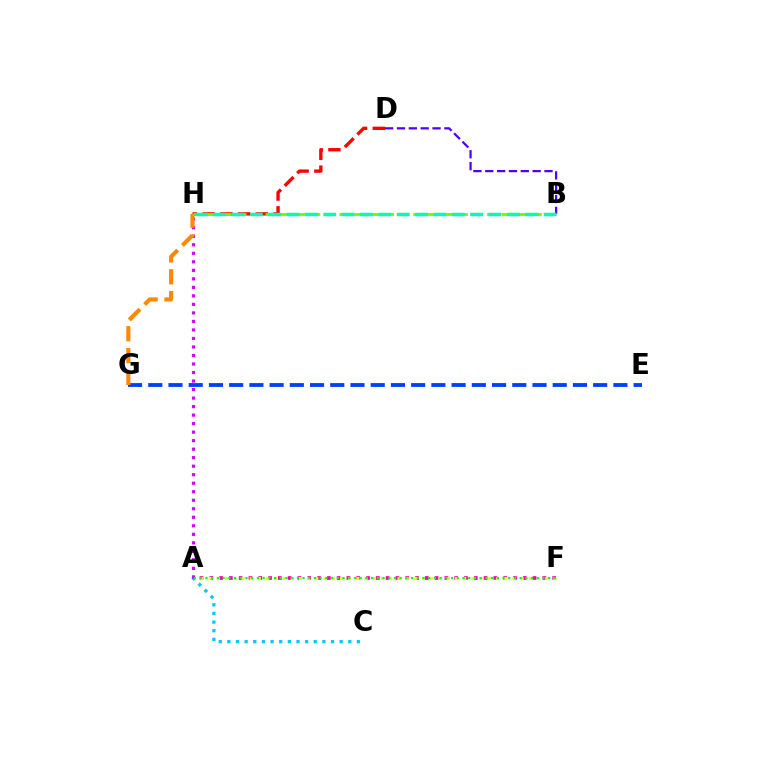{('A', 'F'): [{'color': '#ff00a0', 'line_style': 'dotted', 'thickness': 2.66}, {'color': '#eeff00', 'line_style': 'dotted', 'thickness': 2.23}, {'color': '#00ff27', 'line_style': 'dotted', 'thickness': 1.55}], ('D', 'H'): [{'color': '#ff0000', 'line_style': 'dashed', 'thickness': 2.41}], ('A', 'C'): [{'color': '#00c7ff', 'line_style': 'dotted', 'thickness': 2.35}], ('A', 'H'): [{'color': '#d600ff', 'line_style': 'dotted', 'thickness': 2.31}], ('E', 'G'): [{'color': '#003fff', 'line_style': 'dashed', 'thickness': 2.75}], ('G', 'H'): [{'color': '#ff8800', 'line_style': 'dashed', 'thickness': 2.96}], ('B', 'H'): [{'color': '#66ff00', 'line_style': 'dashed', 'thickness': 2.01}, {'color': '#00ffaf', 'line_style': 'dashed', 'thickness': 2.49}], ('B', 'D'): [{'color': '#4f00ff', 'line_style': 'dashed', 'thickness': 1.61}]}